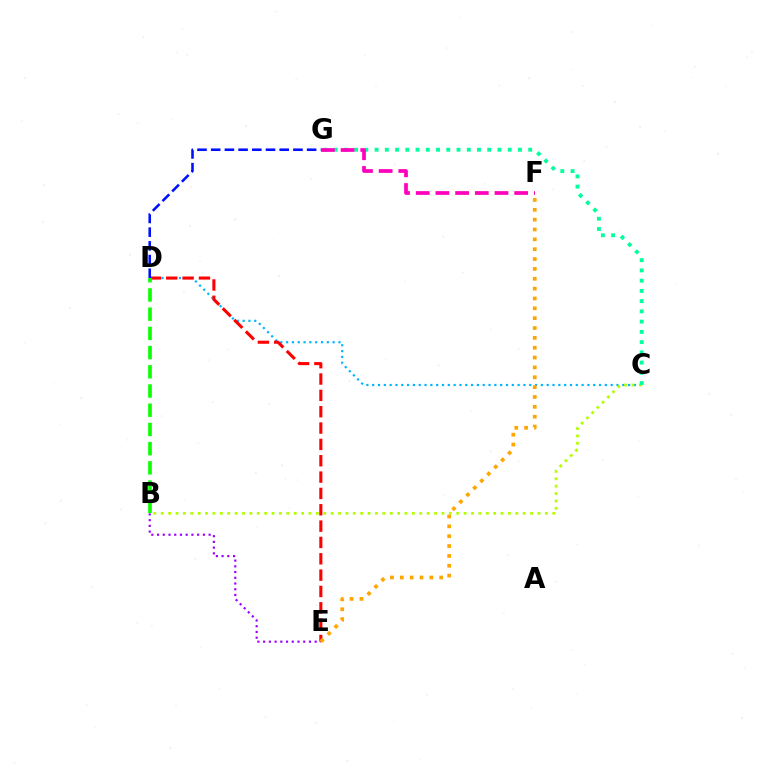{('C', 'D'): [{'color': '#00b5ff', 'line_style': 'dotted', 'thickness': 1.58}], ('B', 'C'): [{'color': '#b3ff00', 'line_style': 'dotted', 'thickness': 2.01}], ('B', 'E'): [{'color': '#9b00ff', 'line_style': 'dotted', 'thickness': 1.56}], ('D', 'E'): [{'color': '#ff0000', 'line_style': 'dashed', 'thickness': 2.22}], ('C', 'G'): [{'color': '#00ff9d', 'line_style': 'dotted', 'thickness': 2.78}], ('F', 'G'): [{'color': '#ff00bd', 'line_style': 'dashed', 'thickness': 2.68}], ('D', 'G'): [{'color': '#0010ff', 'line_style': 'dashed', 'thickness': 1.86}], ('E', 'F'): [{'color': '#ffa500', 'line_style': 'dotted', 'thickness': 2.68}], ('B', 'D'): [{'color': '#08ff00', 'line_style': 'dashed', 'thickness': 2.61}]}